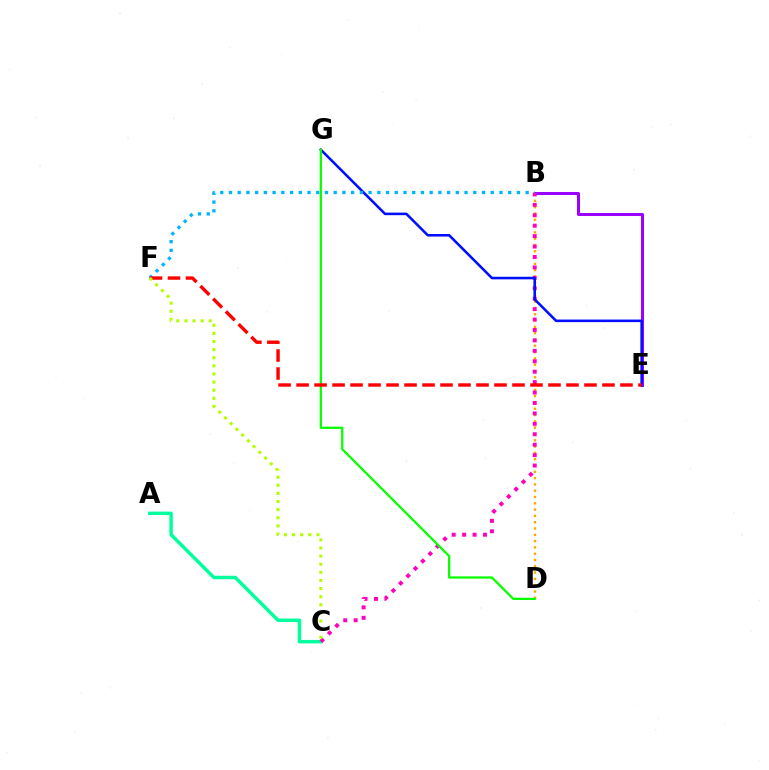{('A', 'C'): [{'color': '#00ff9d', 'line_style': 'solid', 'thickness': 2.5}], ('B', 'D'): [{'color': '#ffa500', 'line_style': 'dotted', 'thickness': 1.71}], ('B', 'E'): [{'color': '#9b00ff', 'line_style': 'solid', 'thickness': 2.18}], ('B', 'C'): [{'color': '#ff00bd', 'line_style': 'dotted', 'thickness': 2.83}], ('E', 'G'): [{'color': '#0010ff', 'line_style': 'solid', 'thickness': 1.85}], ('D', 'G'): [{'color': '#08ff00', 'line_style': 'solid', 'thickness': 1.63}], ('B', 'F'): [{'color': '#00b5ff', 'line_style': 'dotted', 'thickness': 2.37}], ('E', 'F'): [{'color': '#ff0000', 'line_style': 'dashed', 'thickness': 2.44}], ('C', 'F'): [{'color': '#b3ff00', 'line_style': 'dotted', 'thickness': 2.2}]}